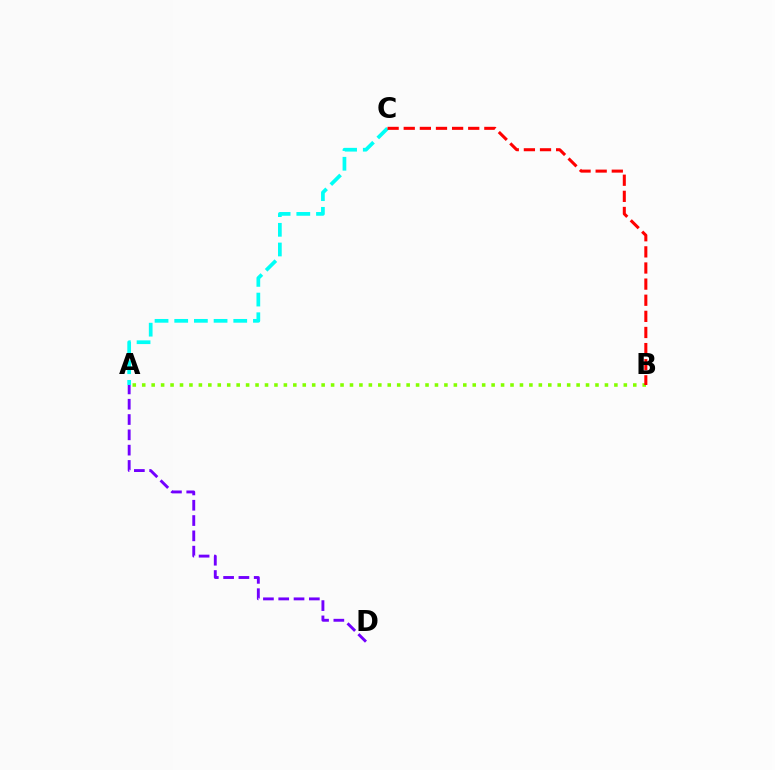{('A', 'B'): [{'color': '#84ff00', 'line_style': 'dotted', 'thickness': 2.57}], ('A', 'D'): [{'color': '#7200ff', 'line_style': 'dashed', 'thickness': 2.08}], ('A', 'C'): [{'color': '#00fff6', 'line_style': 'dashed', 'thickness': 2.67}], ('B', 'C'): [{'color': '#ff0000', 'line_style': 'dashed', 'thickness': 2.19}]}